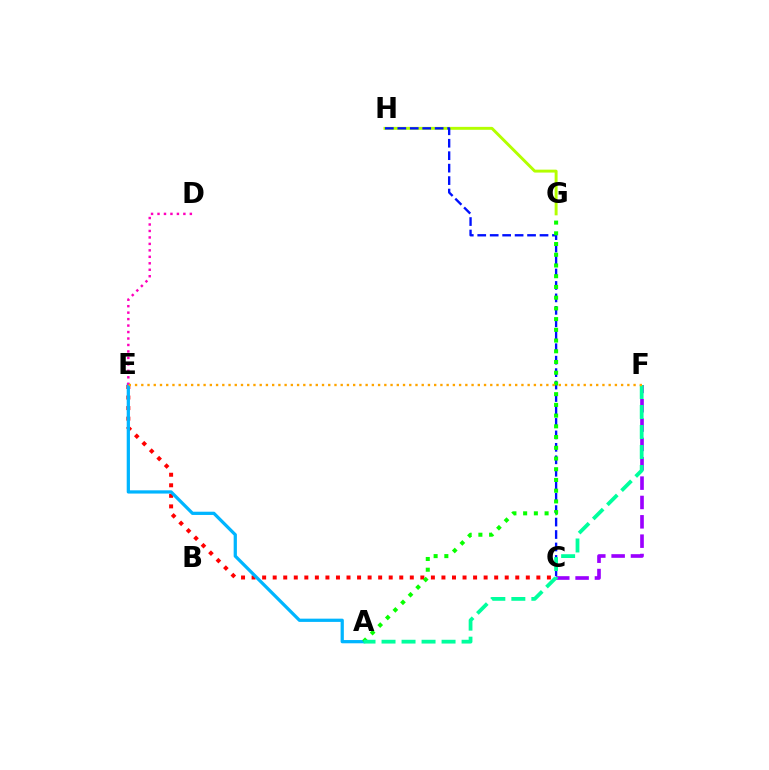{('G', 'H'): [{'color': '#b3ff00', 'line_style': 'solid', 'thickness': 2.11}], ('C', 'E'): [{'color': '#ff0000', 'line_style': 'dotted', 'thickness': 2.87}], ('A', 'E'): [{'color': '#00b5ff', 'line_style': 'solid', 'thickness': 2.34}], ('C', 'F'): [{'color': '#9b00ff', 'line_style': 'dashed', 'thickness': 2.63}], ('C', 'H'): [{'color': '#0010ff', 'line_style': 'dashed', 'thickness': 1.69}], ('A', 'G'): [{'color': '#08ff00', 'line_style': 'dotted', 'thickness': 2.91}], ('D', 'E'): [{'color': '#ff00bd', 'line_style': 'dotted', 'thickness': 1.76}], ('A', 'F'): [{'color': '#00ff9d', 'line_style': 'dashed', 'thickness': 2.72}], ('E', 'F'): [{'color': '#ffa500', 'line_style': 'dotted', 'thickness': 1.69}]}